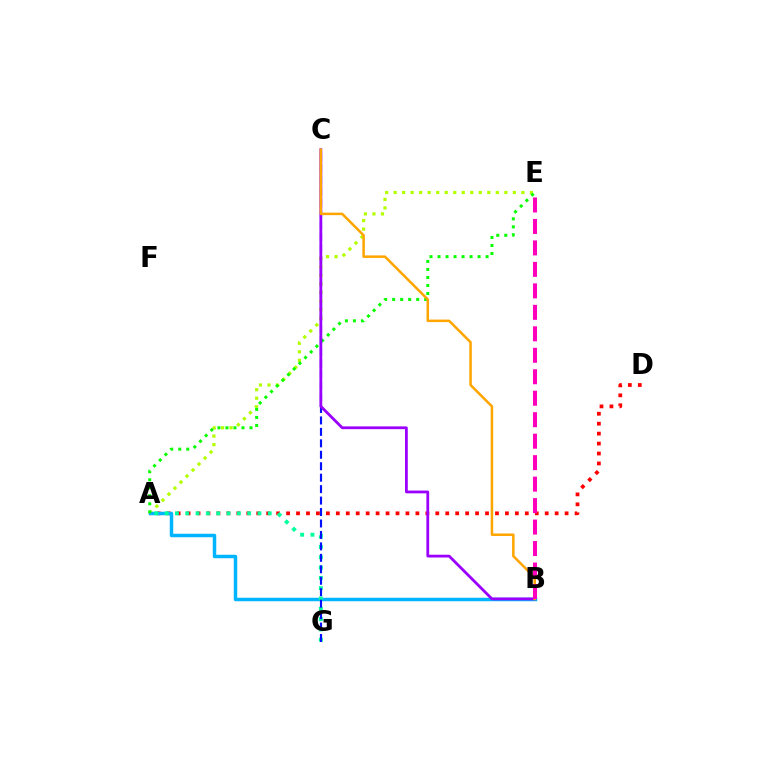{('A', 'D'): [{'color': '#ff0000', 'line_style': 'dotted', 'thickness': 2.7}], ('A', 'E'): [{'color': '#b3ff00', 'line_style': 'dotted', 'thickness': 2.31}, {'color': '#08ff00', 'line_style': 'dotted', 'thickness': 2.18}], ('A', 'B'): [{'color': '#00b5ff', 'line_style': 'solid', 'thickness': 2.5}], ('A', 'G'): [{'color': '#00ff9d', 'line_style': 'dotted', 'thickness': 2.8}], ('C', 'G'): [{'color': '#0010ff', 'line_style': 'dashed', 'thickness': 1.56}], ('B', 'C'): [{'color': '#9b00ff', 'line_style': 'solid', 'thickness': 2.01}, {'color': '#ffa500', 'line_style': 'solid', 'thickness': 1.81}], ('B', 'E'): [{'color': '#ff00bd', 'line_style': 'dashed', 'thickness': 2.92}]}